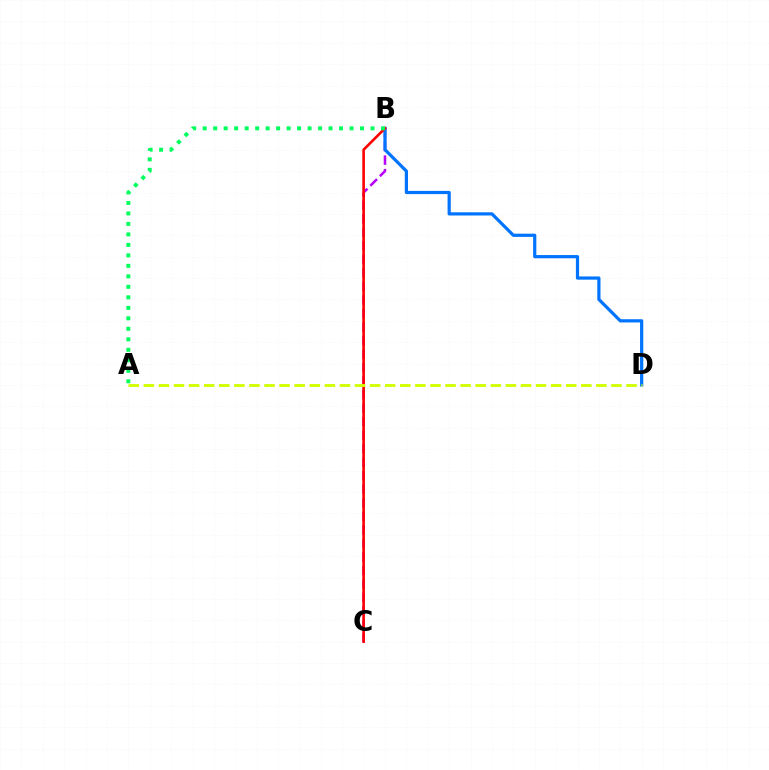{('B', 'C'): [{'color': '#b900ff', 'line_style': 'dashed', 'thickness': 1.84}, {'color': '#ff0000', 'line_style': 'solid', 'thickness': 1.88}], ('B', 'D'): [{'color': '#0074ff', 'line_style': 'solid', 'thickness': 2.31}], ('A', 'B'): [{'color': '#00ff5c', 'line_style': 'dotted', 'thickness': 2.85}], ('A', 'D'): [{'color': '#d1ff00', 'line_style': 'dashed', 'thickness': 2.05}]}